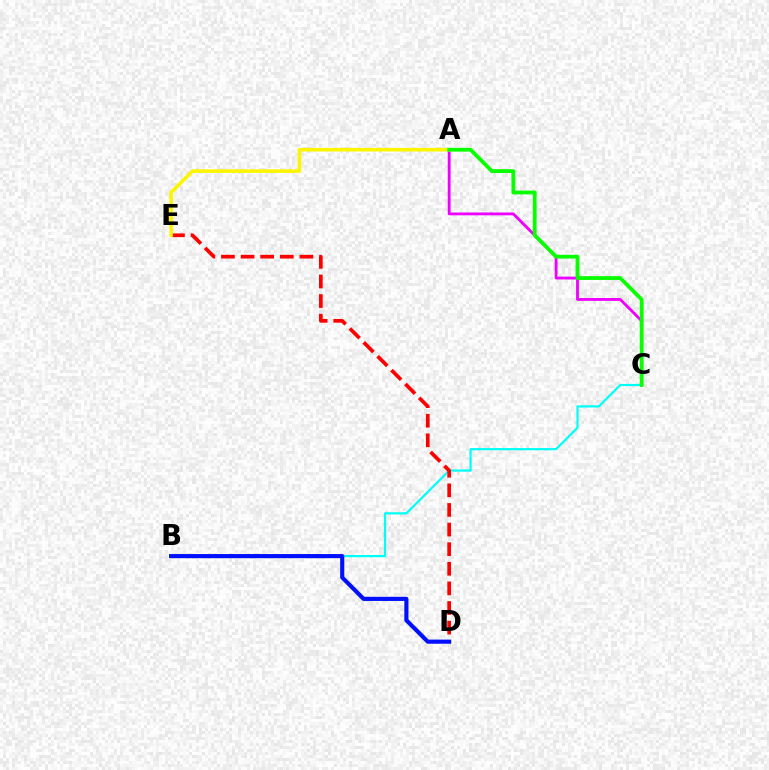{('A', 'C'): [{'color': '#ee00ff', 'line_style': 'solid', 'thickness': 2.04}, {'color': '#08ff00', 'line_style': 'solid', 'thickness': 2.73}], ('B', 'C'): [{'color': '#00fff6', 'line_style': 'solid', 'thickness': 1.59}], ('D', 'E'): [{'color': '#ff0000', 'line_style': 'dashed', 'thickness': 2.66}], ('B', 'D'): [{'color': '#0010ff', 'line_style': 'solid', 'thickness': 2.97}], ('A', 'E'): [{'color': '#fcf500', 'line_style': 'solid', 'thickness': 2.57}]}